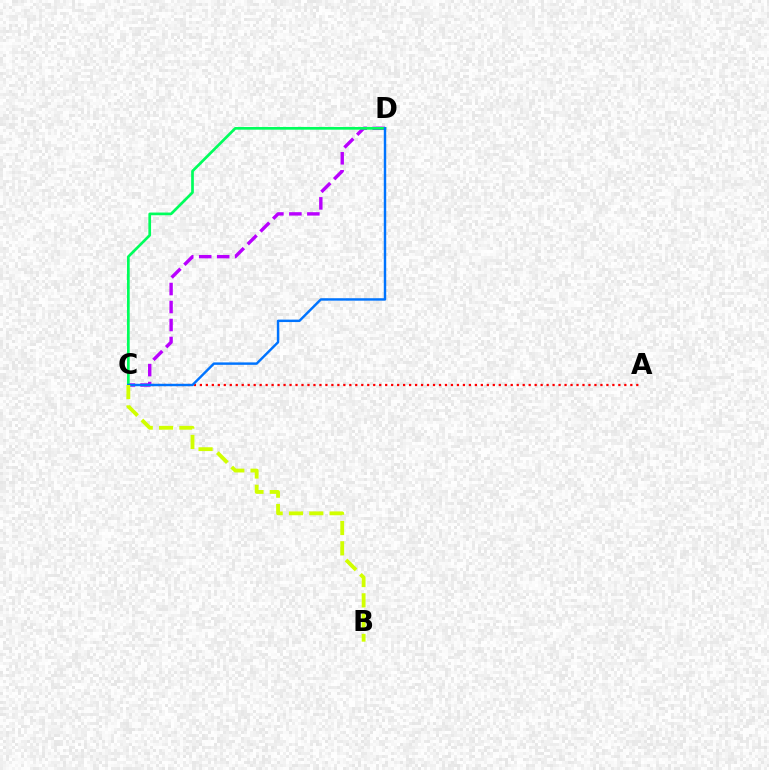{('A', 'C'): [{'color': '#ff0000', 'line_style': 'dotted', 'thickness': 1.62}], ('C', 'D'): [{'color': '#b900ff', 'line_style': 'dashed', 'thickness': 2.44}, {'color': '#00ff5c', 'line_style': 'solid', 'thickness': 1.94}, {'color': '#0074ff', 'line_style': 'solid', 'thickness': 1.75}], ('B', 'C'): [{'color': '#d1ff00', 'line_style': 'dashed', 'thickness': 2.76}]}